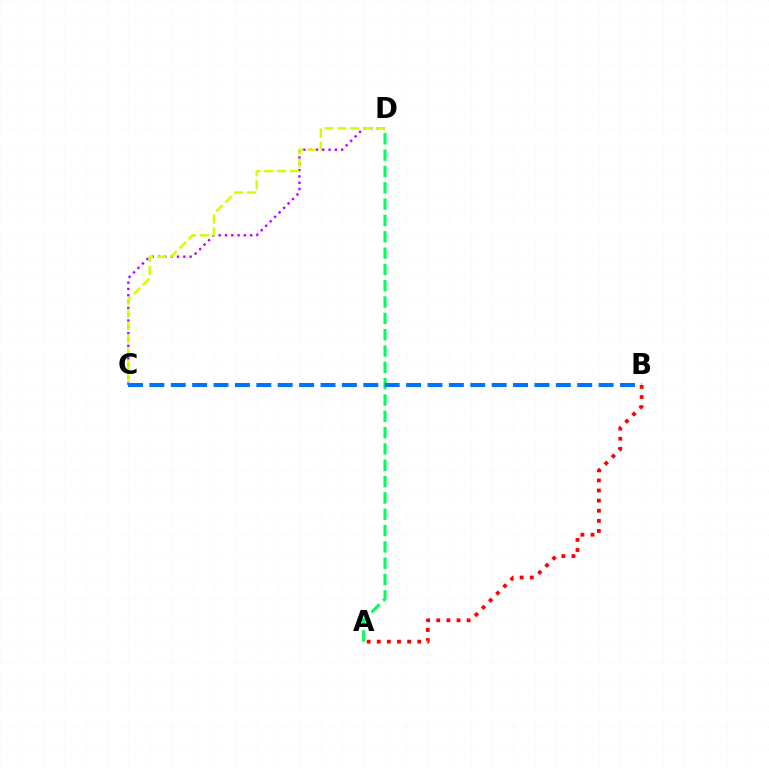{('C', 'D'): [{'color': '#b900ff', 'line_style': 'dotted', 'thickness': 1.71}, {'color': '#d1ff00', 'line_style': 'dashed', 'thickness': 1.75}], ('A', 'D'): [{'color': '#00ff5c', 'line_style': 'dashed', 'thickness': 2.22}], ('A', 'B'): [{'color': '#ff0000', 'line_style': 'dotted', 'thickness': 2.75}], ('B', 'C'): [{'color': '#0074ff', 'line_style': 'dashed', 'thickness': 2.91}]}